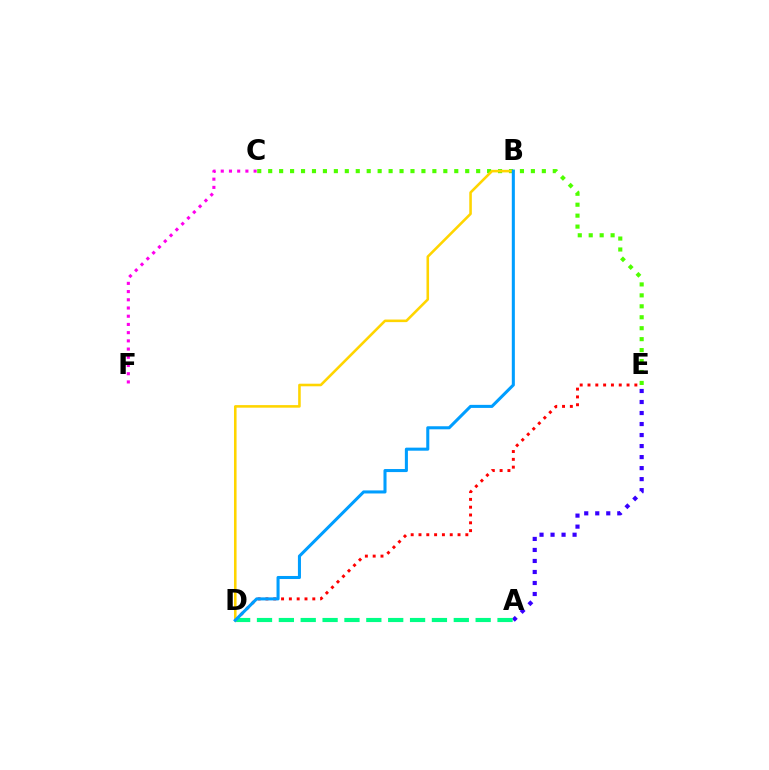{('D', 'E'): [{'color': '#ff0000', 'line_style': 'dotted', 'thickness': 2.12}], ('C', 'E'): [{'color': '#4fff00', 'line_style': 'dotted', 'thickness': 2.97}], ('C', 'F'): [{'color': '#ff00ed', 'line_style': 'dotted', 'thickness': 2.23}], ('A', 'E'): [{'color': '#3700ff', 'line_style': 'dotted', 'thickness': 2.99}], ('A', 'D'): [{'color': '#00ff86', 'line_style': 'dashed', 'thickness': 2.97}], ('B', 'D'): [{'color': '#ffd500', 'line_style': 'solid', 'thickness': 1.86}, {'color': '#009eff', 'line_style': 'solid', 'thickness': 2.2}]}